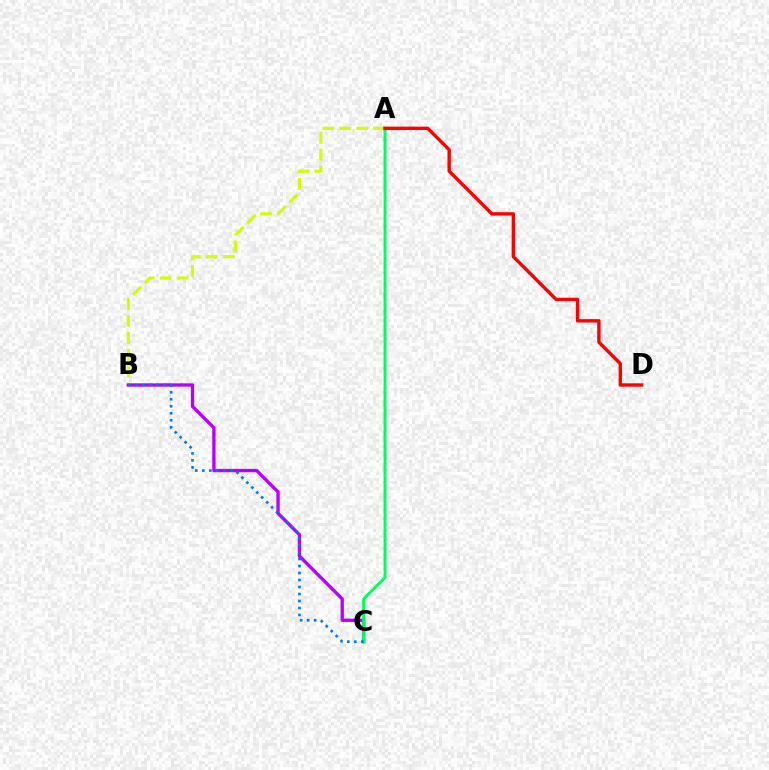{('A', 'B'): [{'color': '#d1ff00', 'line_style': 'dashed', 'thickness': 2.3}], ('B', 'C'): [{'color': '#b900ff', 'line_style': 'solid', 'thickness': 2.4}, {'color': '#0074ff', 'line_style': 'dotted', 'thickness': 1.9}], ('A', 'C'): [{'color': '#00ff5c', 'line_style': 'solid', 'thickness': 2.11}], ('A', 'D'): [{'color': '#ff0000', 'line_style': 'solid', 'thickness': 2.44}]}